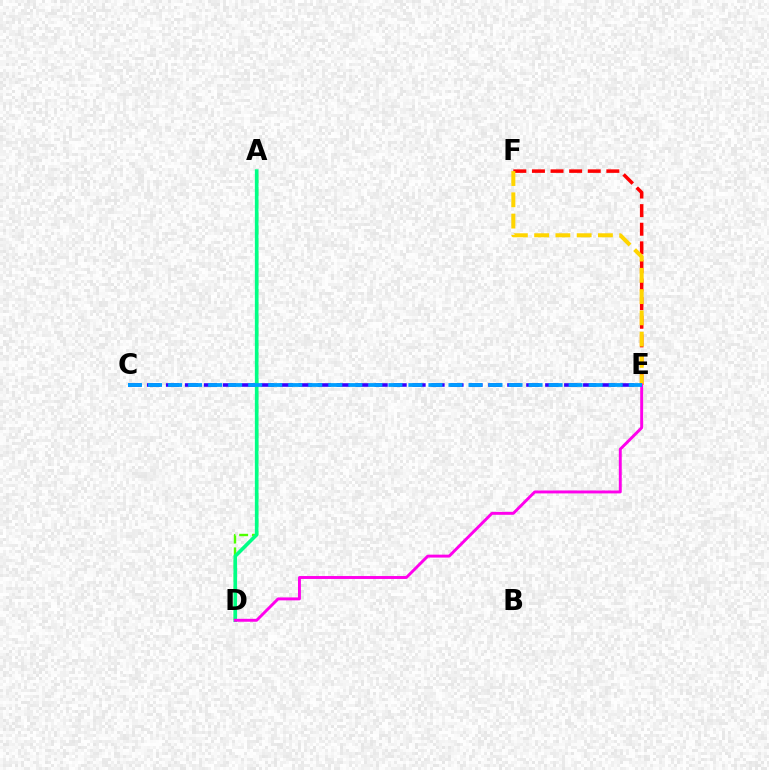{('E', 'F'): [{'color': '#ff0000', 'line_style': 'dashed', 'thickness': 2.53}, {'color': '#ffd500', 'line_style': 'dashed', 'thickness': 2.89}], ('A', 'D'): [{'color': '#4fff00', 'line_style': 'dashed', 'thickness': 1.73}, {'color': '#00ff86', 'line_style': 'solid', 'thickness': 2.6}], ('D', 'E'): [{'color': '#ff00ed', 'line_style': 'solid', 'thickness': 2.11}], ('C', 'E'): [{'color': '#3700ff', 'line_style': 'dashed', 'thickness': 2.58}, {'color': '#009eff', 'line_style': 'dashed', 'thickness': 2.72}]}